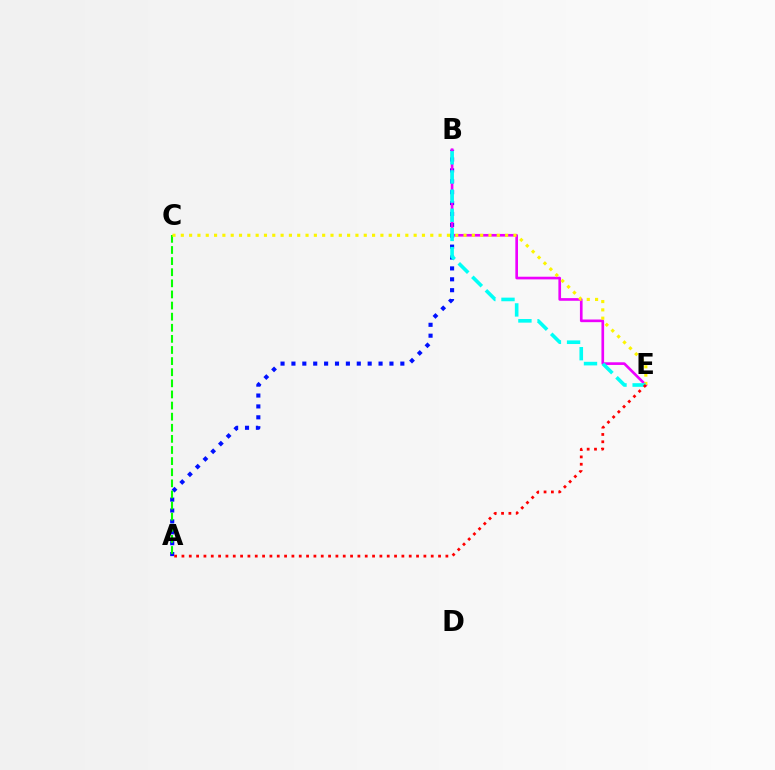{('A', 'B'): [{'color': '#0010ff', 'line_style': 'dotted', 'thickness': 2.96}], ('B', 'E'): [{'color': '#ee00ff', 'line_style': 'solid', 'thickness': 1.91}, {'color': '#00fff6', 'line_style': 'dashed', 'thickness': 2.6}], ('A', 'C'): [{'color': '#08ff00', 'line_style': 'dashed', 'thickness': 1.51}], ('C', 'E'): [{'color': '#fcf500', 'line_style': 'dotted', 'thickness': 2.26}], ('A', 'E'): [{'color': '#ff0000', 'line_style': 'dotted', 'thickness': 1.99}]}